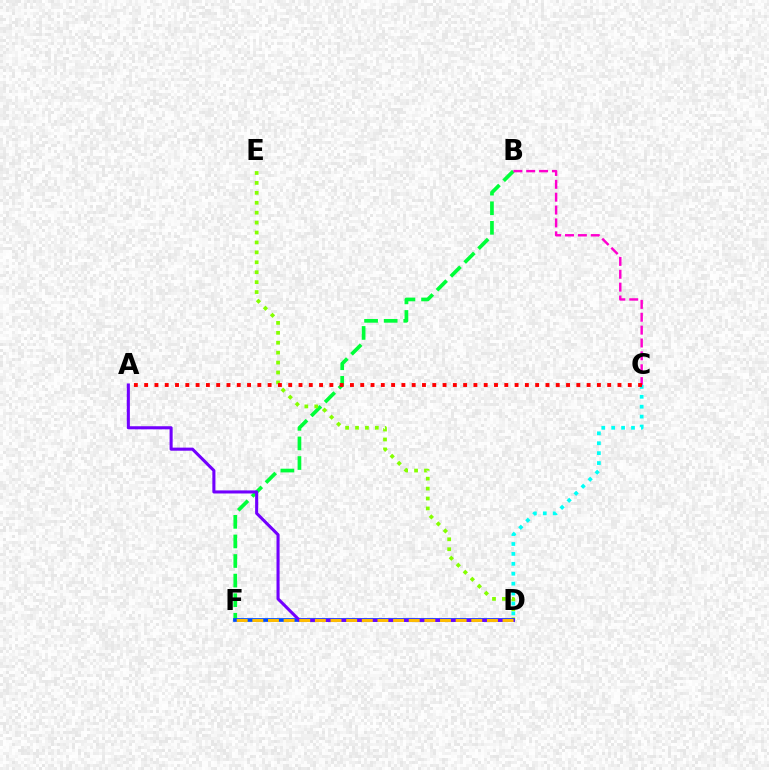{('B', 'F'): [{'color': '#00ff39', 'line_style': 'dashed', 'thickness': 2.66}], ('D', 'E'): [{'color': '#84ff00', 'line_style': 'dotted', 'thickness': 2.7}], ('D', 'F'): [{'color': '#004bff', 'line_style': 'solid', 'thickness': 2.68}, {'color': '#ffbd00', 'line_style': 'dashed', 'thickness': 2.12}], ('A', 'D'): [{'color': '#7200ff', 'line_style': 'solid', 'thickness': 2.21}], ('C', 'D'): [{'color': '#00fff6', 'line_style': 'dotted', 'thickness': 2.69}], ('B', 'C'): [{'color': '#ff00cf', 'line_style': 'dashed', 'thickness': 1.75}], ('A', 'C'): [{'color': '#ff0000', 'line_style': 'dotted', 'thickness': 2.8}]}